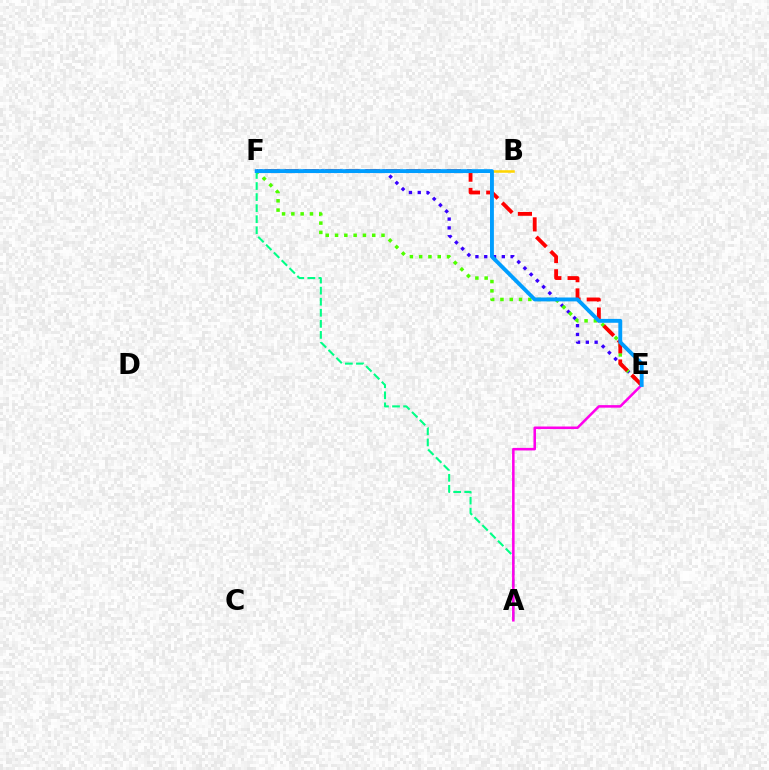{('E', 'F'): [{'color': '#3700ff', 'line_style': 'dotted', 'thickness': 2.39}, {'color': '#4fff00', 'line_style': 'dotted', 'thickness': 2.53}, {'color': '#ff0000', 'line_style': 'dashed', 'thickness': 2.75}, {'color': '#009eff', 'line_style': 'solid', 'thickness': 2.79}], ('B', 'F'): [{'color': '#ffd500', 'line_style': 'solid', 'thickness': 1.83}], ('A', 'F'): [{'color': '#00ff86', 'line_style': 'dashed', 'thickness': 1.5}], ('A', 'E'): [{'color': '#ff00ed', 'line_style': 'solid', 'thickness': 1.83}]}